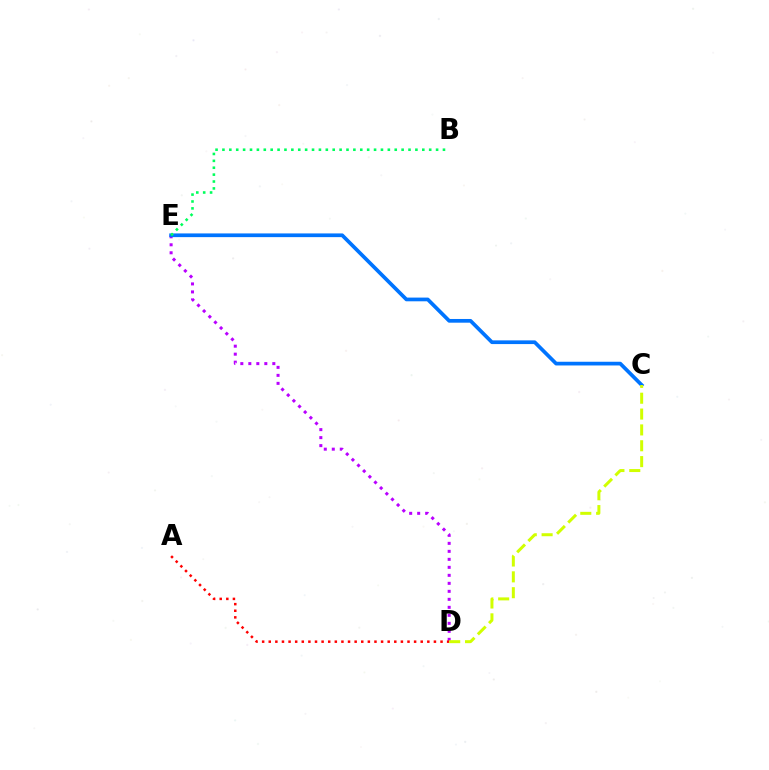{('D', 'E'): [{'color': '#b900ff', 'line_style': 'dotted', 'thickness': 2.17}], ('C', 'E'): [{'color': '#0074ff', 'line_style': 'solid', 'thickness': 2.67}], ('A', 'D'): [{'color': '#ff0000', 'line_style': 'dotted', 'thickness': 1.8}], ('B', 'E'): [{'color': '#00ff5c', 'line_style': 'dotted', 'thickness': 1.87}], ('C', 'D'): [{'color': '#d1ff00', 'line_style': 'dashed', 'thickness': 2.15}]}